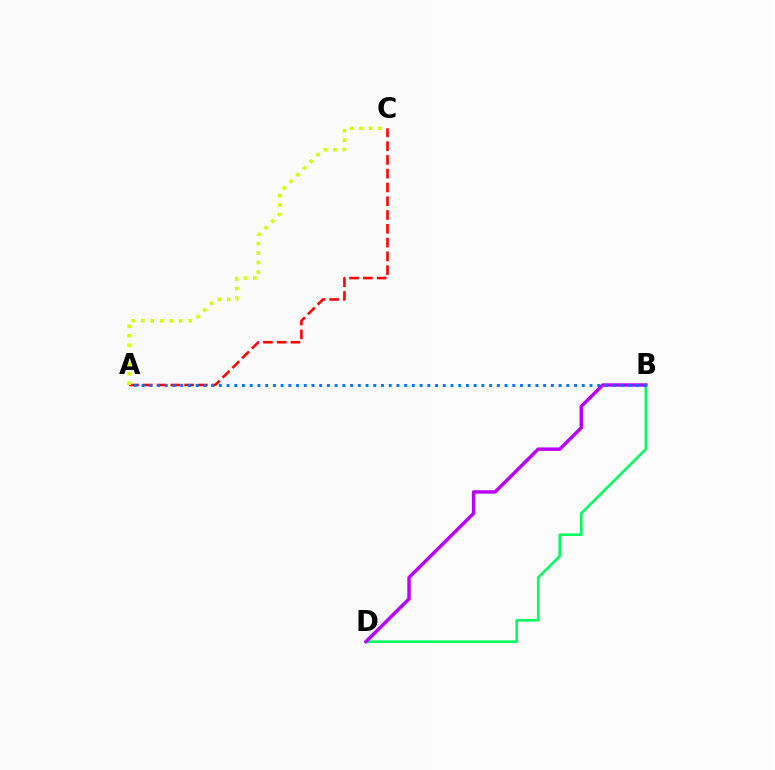{('A', 'C'): [{'color': '#ff0000', 'line_style': 'dashed', 'thickness': 1.87}, {'color': '#d1ff00', 'line_style': 'dotted', 'thickness': 2.58}], ('B', 'D'): [{'color': '#00ff5c', 'line_style': 'solid', 'thickness': 1.85}, {'color': '#b900ff', 'line_style': 'solid', 'thickness': 2.48}], ('A', 'B'): [{'color': '#0074ff', 'line_style': 'dotted', 'thickness': 2.1}]}